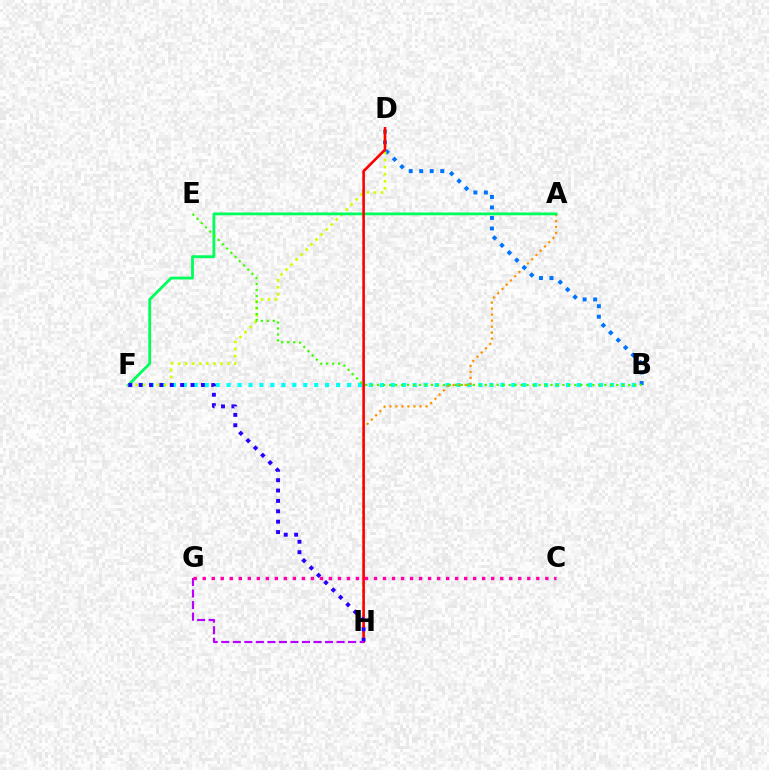{('B', 'F'): [{'color': '#00fff6', 'line_style': 'dotted', 'thickness': 2.98}], ('A', 'H'): [{'color': '#ff9400', 'line_style': 'dotted', 'thickness': 1.63}], ('B', 'D'): [{'color': '#0074ff', 'line_style': 'dotted', 'thickness': 2.85}], ('D', 'F'): [{'color': '#d1ff00', 'line_style': 'dotted', 'thickness': 1.92}], ('A', 'F'): [{'color': '#00ff5c', 'line_style': 'solid', 'thickness': 2.03}], ('D', 'H'): [{'color': '#ff0000', 'line_style': 'solid', 'thickness': 1.88}], ('F', 'H'): [{'color': '#2500ff', 'line_style': 'dotted', 'thickness': 2.82}], ('G', 'H'): [{'color': '#b900ff', 'line_style': 'dashed', 'thickness': 1.57}], ('C', 'G'): [{'color': '#ff00ac', 'line_style': 'dotted', 'thickness': 2.45}], ('B', 'E'): [{'color': '#3dff00', 'line_style': 'dotted', 'thickness': 1.62}]}